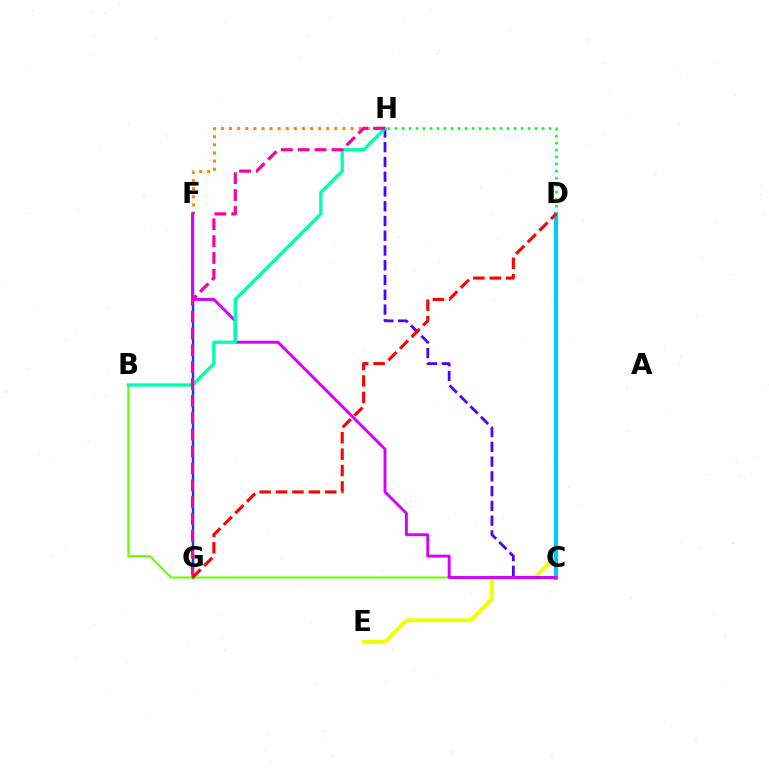{('F', 'H'): [{'color': '#ff8800', 'line_style': 'dotted', 'thickness': 2.2}], ('D', 'H'): [{'color': '#00ff27', 'line_style': 'dotted', 'thickness': 1.9}], ('D', 'E'): [{'color': '#eeff00', 'line_style': 'solid', 'thickness': 2.78}], ('C', 'D'): [{'color': '#00c7ff', 'line_style': 'solid', 'thickness': 2.99}], ('F', 'G'): [{'color': '#003fff', 'line_style': 'solid', 'thickness': 1.77}], ('B', 'C'): [{'color': '#66ff00', 'line_style': 'solid', 'thickness': 1.5}], ('C', 'H'): [{'color': '#4f00ff', 'line_style': 'dashed', 'thickness': 2.01}], ('C', 'F'): [{'color': '#d600ff', 'line_style': 'solid', 'thickness': 2.11}], ('B', 'H'): [{'color': '#00ffaf', 'line_style': 'solid', 'thickness': 2.4}], ('G', 'H'): [{'color': '#ff00a0', 'line_style': 'dashed', 'thickness': 2.29}], ('D', 'G'): [{'color': '#ff0000', 'line_style': 'dashed', 'thickness': 2.23}]}